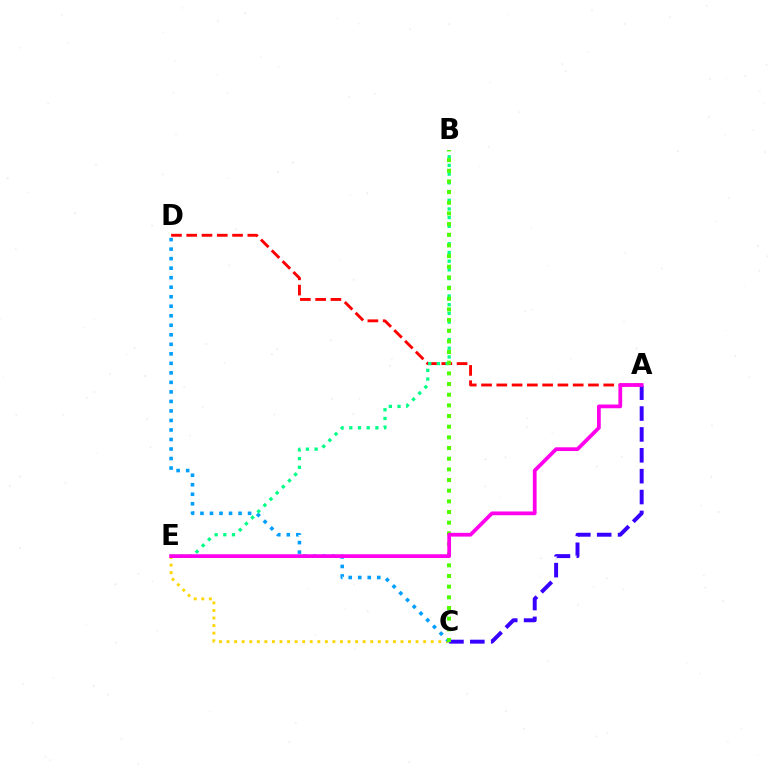{('A', 'D'): [{'color': '#ff0000', 'line_style': 'dashed', 'thickness': 2.08}], ('C', 'E'): [{'color': '#ffd500', 'line_style': 'dotted', 'thickness': 2.05}], ('A', 'C'): [{'color': '#3700ff', 'line_style': 'dashed', 'thickness': 2.84}], ('C', 'D'): [{'color': '#009eff', 'line_style': 'dotted', 'thickness': 2.59}], ('B', 'E'): [{'color': '#00ff86', 'line_style': 'dotted', 'thickness': 2.37}], ('B', 'C'): [{'color': '#4fff00', 'line_style': 'dotted', 'thickness': 2.9}], ('A', 'E'): [{'color': '#ff00ed', 'line_style': 'solid', 'thickness': 2.7}]}